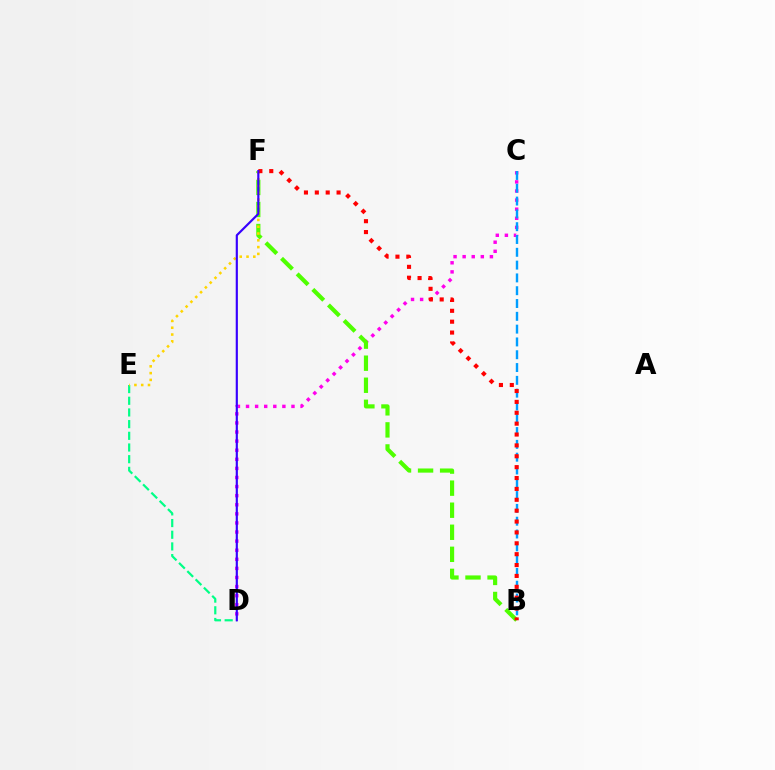{('C', 'D'): [{'color': '#ff00ed', 'line_style': 'dotted', 'thickness': 2.47}], ('B', 'F'): [{'color': '#4fff00', 'line_style': 'dashed', 'thickness': 3.0}, {'color': '#ff0000', 'line_style': 'dotted', 'thickness': 2.96}], ('D', 'E'): [{'color': '#00ff86', 'line_style': 'dashed', 'thickness': 1.59}], ('B', 'C'): [{'color': '#009eff', 'line_style': 'dashed', 'thickness': 1.74}], ('E', 'F'): [{'color': '#ffd500', 'line_style': 'dotted', 'thickness': 1.85}], ('D', 'F'): [{'color': '#3700ff', 'line_style': 'solid', 'thickness': 1.56}]}